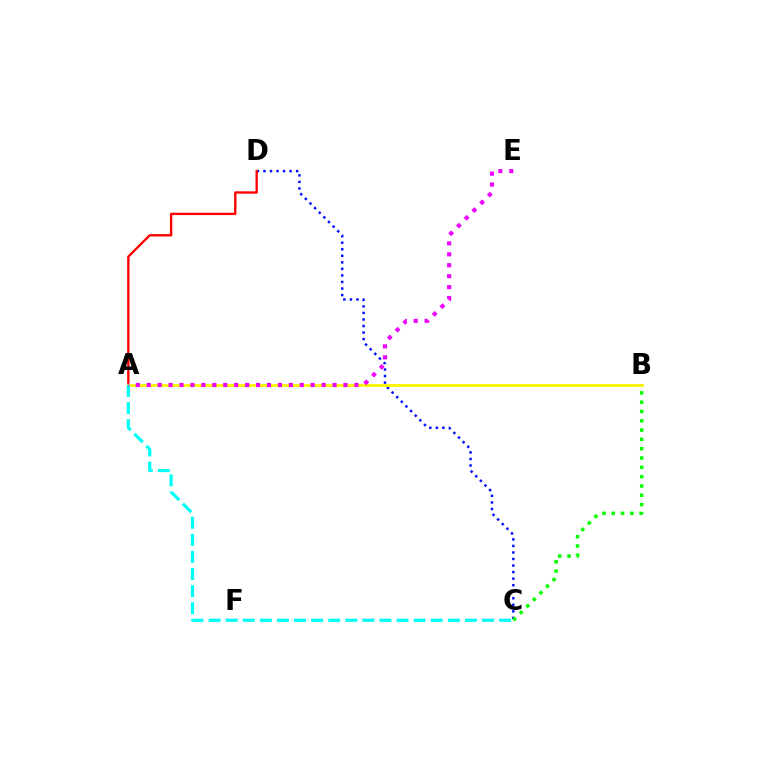{('C', 'D'): [{'color': '#0010ff', 'line_style': 'dotted', 'thickness': 1.78}], ('A', 'D'): [{'color': '#ff0000', 'line_style': 'solid', 'thickness': 1.69}], ('B', 'C'): [{'color': '#08ff00', 'line_style': 'dotted', 'thickness': 2.53}], ('A', 'B'): [{'color': '#fcf500', 'line_style': 'solid', 'thickness': 2.02}], ('A', 'C'): [{'color': '#00fff6', 'line_style': 'dashed', 'thickness': 2.32}], ('A', 'E'): [{'color': '#ee00ff', 'line_style': 'dotted', 'thickness': 2.97}]}